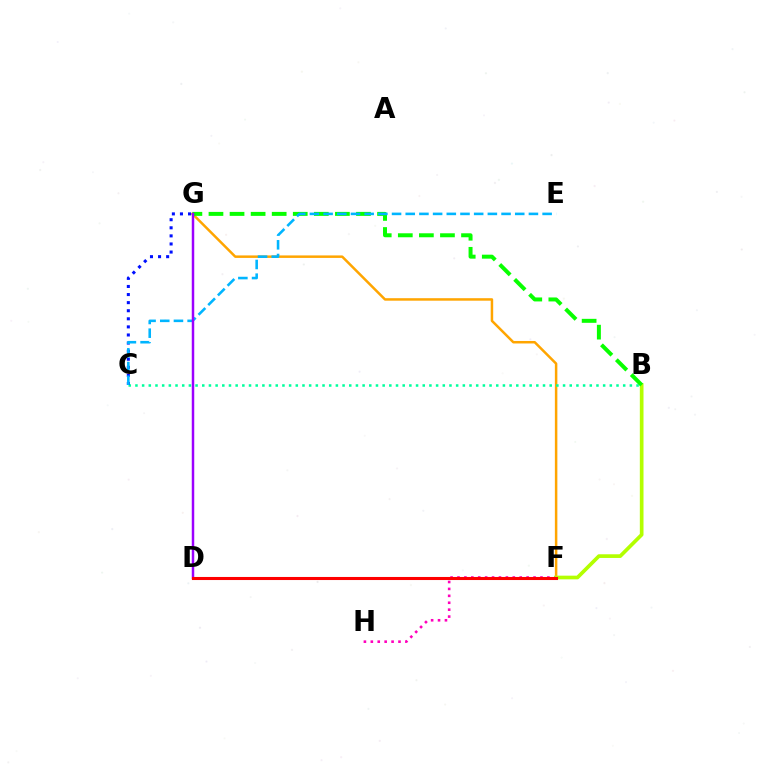{('F', 'G'): [{'color': '#ffa500', 'line_style': 'solid', 'thickness': 1.8}], ('B', 'C'): [{'color': '#00ff9d', 'line_style': 'dotted', 'thickness': 1.82}], ('F', 'H'): [{'color': '#ff00bd', 'line_style': 'dotted', 'thickness': 1.88}], ('B', 'F'): [{'color': '#b3ff00', 'line_style': 'solid', 'thickness': 2.65}], ('B', 'G'): [{'color': '#08ff00', 'line_style': 'dashed', 'thickness': 2.86}], ('C', 'G'): [{'color': '#0010ff', 'line_style': 'dotted', 'thickness': 2.2}], ('C', 'E'): [{'color': '#00b5ff', 'line_style': 'dashed', 'thickness': 1.86}], ('D', 'G'): [{'color': '#9b00ff', 'line_style': 'solid', 'thickness': 1.78}], ('D', 'F'): [{'color': '#ff0000', 'line_style': 'solid', 'thickness': 2.21}]}